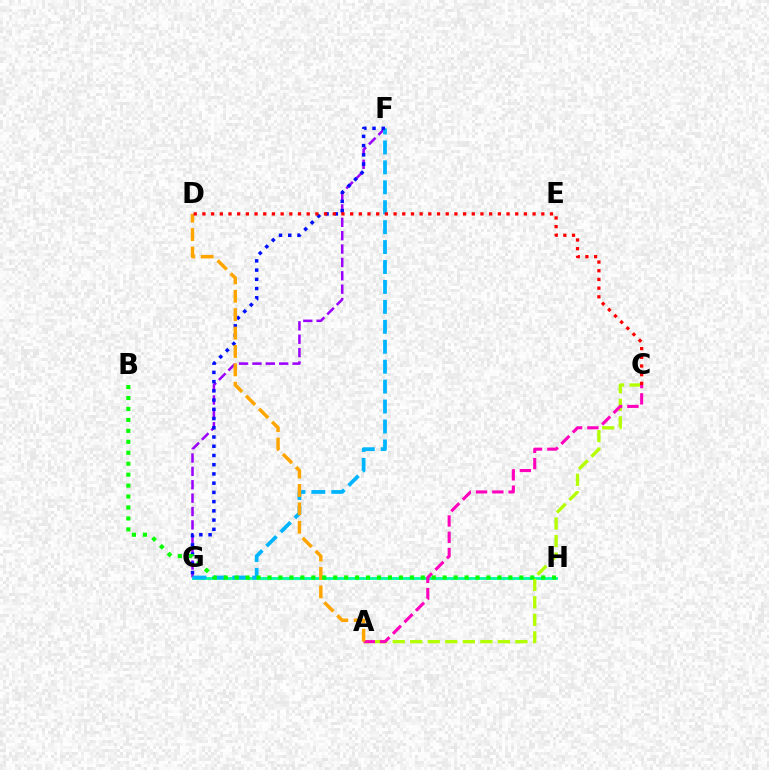{('F', 'G'): [{'color': '#9b00ff', 'line_style': 'dashed', 'thickness': 1.82}, {'color': '#00b5ff', 'line_style': 'dashed', 'thickness': 2.71}, {'color': '#0010ff', 'line_style': 'dotted', 'thickness': 2.51}], ('G', 'H'): [{'color': '#00ff9d', 'line_style': 'solid', 'thickness': 2.04}], ('A', 'C'): [{'color': '#b3ff00', 'line_style': 'dashed', 'thickness': 2.38}, {'color': '#ff00bd', 'line_style': 'dashed', 'thickness': 2.21}], ('A', 'D'): [{'color': '#ffa500', 'line_style': 'dashed', 'thickness': 2.5}], ('C', 'D'): [{'color': '#ff0000', 'line_style': 'dotted', 'thickness': 2.36}], ('B', 'H'): [{'color': '#08ff00', 'line_style': 'dotted', 'thickness': 2.97}]}